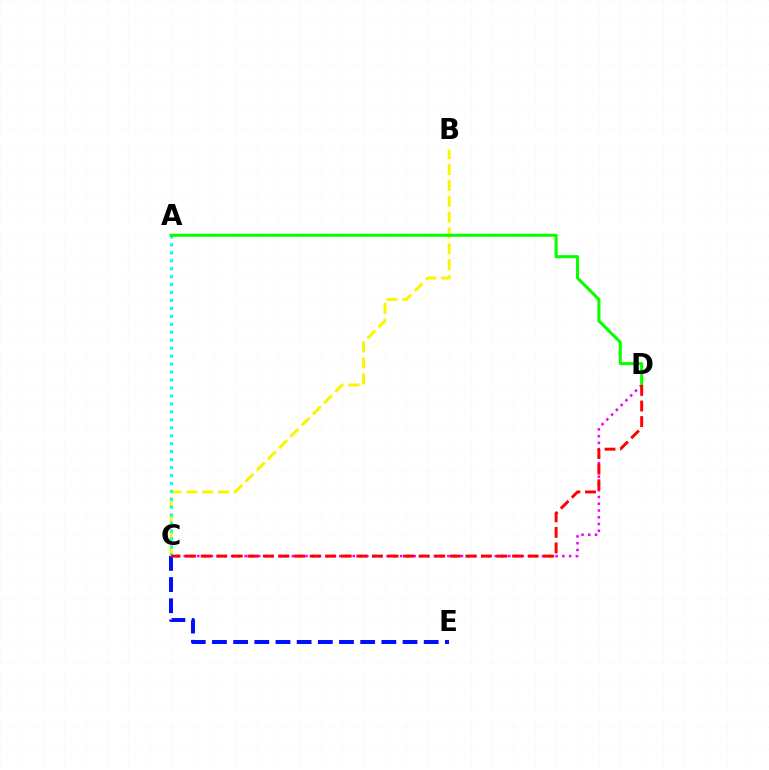{('C', 'E'): [{'color': '#0010ff', 'line_style': 'dashed', 'thickness': 2.88}], ('C', 'D'): [{'color': '#ee00ff', 'line_style': 'dotted', 'thickness': 1.84}, {'color': '#ff0000', 'line_style': 'dashed', 'thickness': 2.12}], ('B', 'C'): [{'color': '#fcf500', 'line_style': 'dashed', 'thickness': 2.16}], ('A', 'C'): [{'color': '#00fff6', 'line_style': 'dotted', 'thickness': 2.16}], ('A', 'D'): [{'color': '#08ff00', 'line_style': 'solid', 'thickness': 2.22}]}